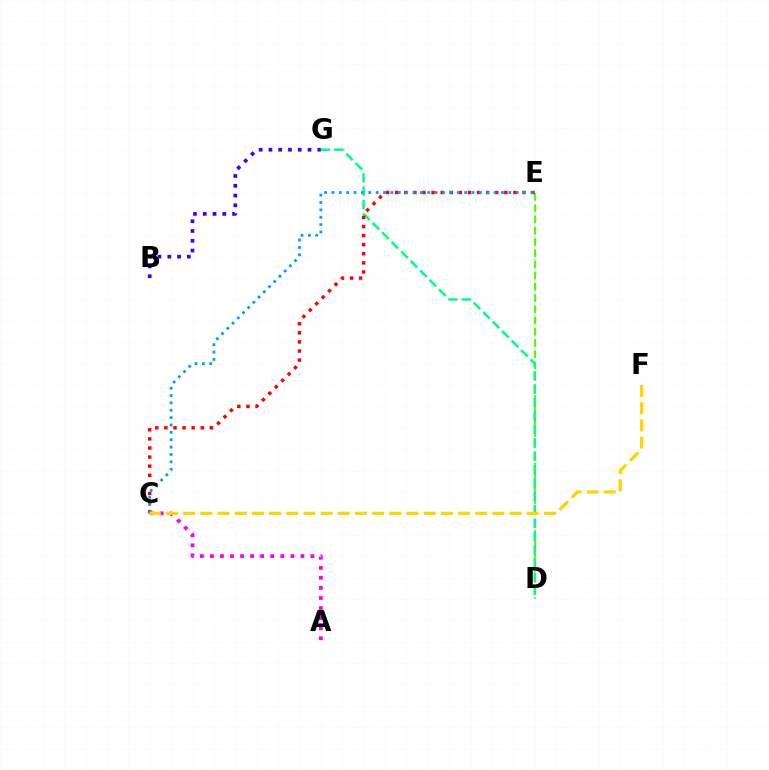{('D', 'E'): [{'color': '#4fff00', 'line_style': 'dashed', 'thickness': 1.53}], ('B', 'G'): [{'color': '#3700ff', 'line_style': 'dotted', 'thickness': 2.66}], ('D', 'G'): [{'color': '#00ff86', 'line_style': 'dashed', 'thickness': 1.82}], ('C', 'E'): [{'color': '#ff0000', 'line_style': 'dotted', 'thickness': 2.47}, {'color': '#009eff', 'line_style': 'dotted', 'thickness': 2.0}], ('A', 'C'): [{'color': '#ff00ed', 'line_style': 'dotted', 'thickness': 2.73}], ('C', 'F'): [{'color': '#ffd500', 'line_style': 'dashed', 'thickness': 2.33}]}